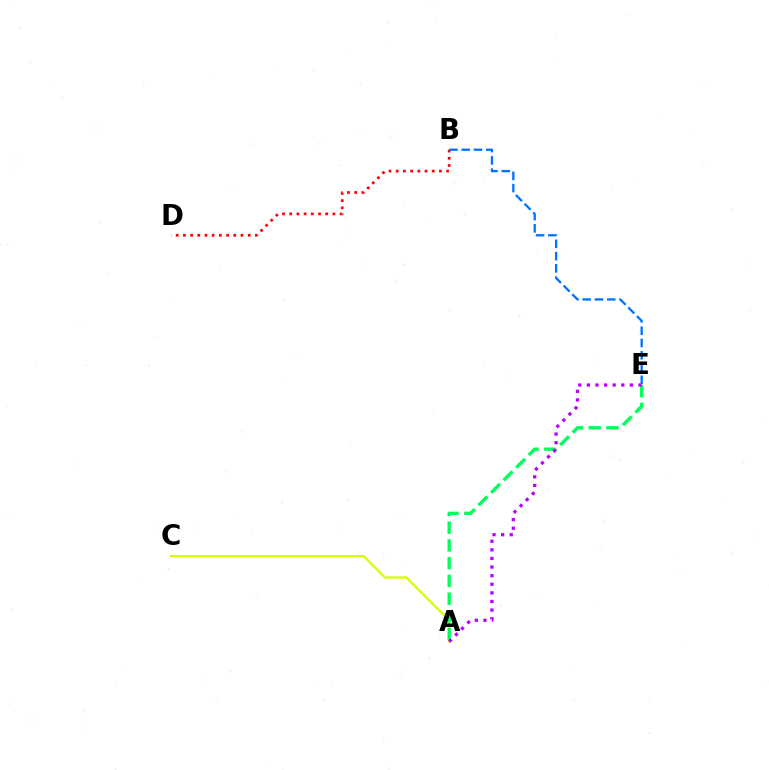{('A', 'C'): [{'color': '#d1ff00', 'line_style': 'solid', 'thickness': 1.59}], ('B', 'D'): [{'color': '#ff0000', 'line_style': 'dotted', 'thickness': 1.96}], ('A', 'E'): [{'color': '#00ff5c', 'line_style': 'dashed', 'thickness': 2.41}, {'color': '#b900ff', 'line_style': 'dotted', 'thickness': 2.34}], ('B', 'E'): [{'color': '#0074ff', 'line_style': 'dashed', 'thickness': 1.67}]}